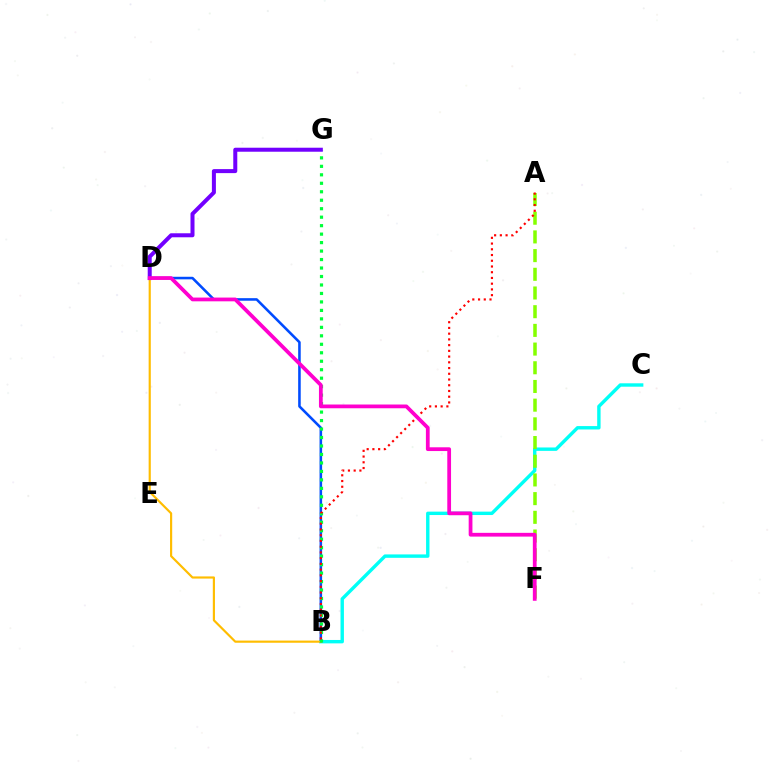{('B', 'C'): [{'color': '#00fff6', 'line_style': 'solid', 'thickness': 2.45}], ('A', 'F'): [{'color': '#84ff00', 'line_style': 'dashed', 'thickness': 2.54}], ('B', 'D'): [{'color': '#004bff', 'line_style': 'solid', 'thickness': 1.85}, {'color': '#ffbd00', 'line_style': 'solid', 'thickness': 1.56}], ('B', 'G'): [{'color': '#00ff39', 'line_style': 'dotted', 'thickness': 2.3}], ('D', 'G'): [{'color': '#7200ff', 'line_style': 'solid', 'thickness': 2.89}], ('A', 'B'): [{'color': '#ff0000', 'line_style': 'dotted', 'thickness': 1.56}], ('D', 'F'): [{'color': '#ff00cf', 'line_style': 'solid', 'thickness': 2.71}]}